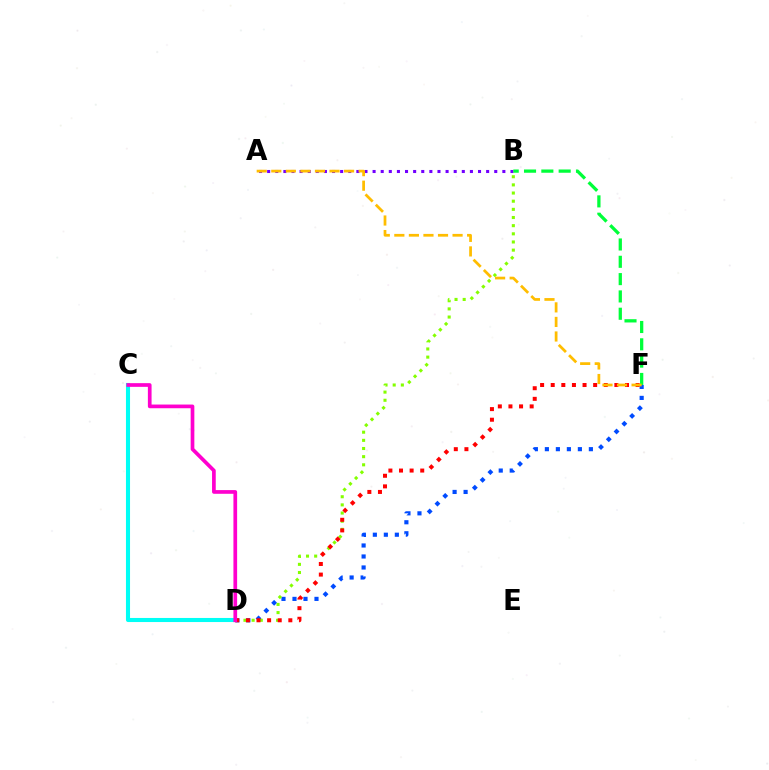{('A', 'B'): [{'color': '#7200ff', 'line_style': 'dotted', 'thickness': 2.2}], ('D', 'F'): [{'color': '#004bff', 'line_style': 'dotted', 'thickness': 2.99}, {'color': '#ff0000', 'line_style': 'dotted', 'thickness': 2.88}], ('B', 'F'): [{'color': '#00ff39', 'line_style': 'dashed', 'thickness': 2.35}], ('B', 'D'): [{'color': '#84ff00', 'line_style': 'dotted', 'thickness': 2.22}], ('C', 'D'): [{'color': '#00fff6', 'line_style': 'solid', 'thickness': 2.93}, {'color': '#ff00cf', 'line_style': 'solid', 'thickness': 2.66}], ('A', 'F'): [{'color': '#ffbd00', 'line_style': 'dashed', 'thickness': 1.98}]}